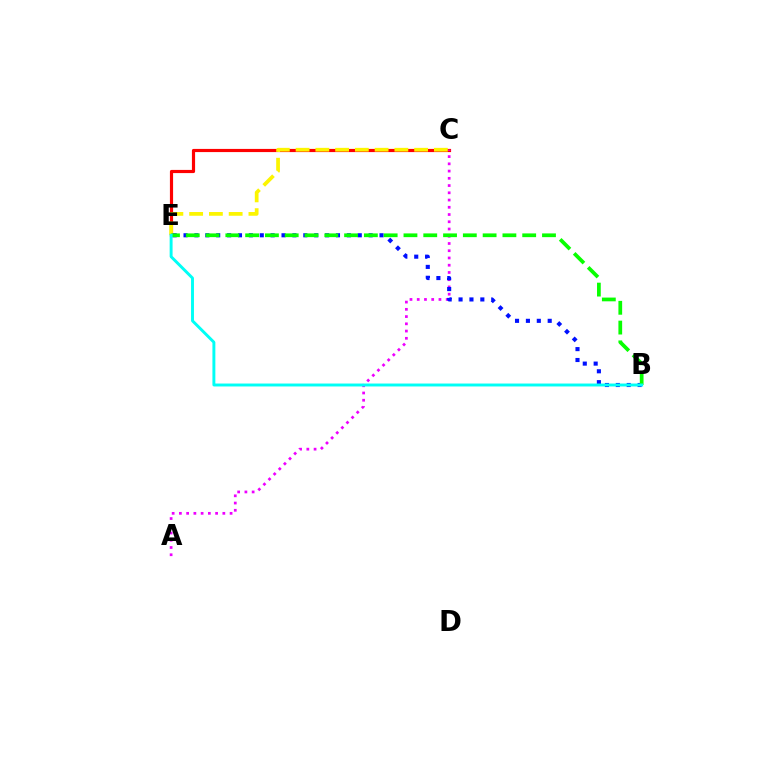{('C', 'E'): [{'color': '#ff0000', 'line_style': 'solid', 'thickness': 2.28}, {'color': '#fcf500', 'line_style': 'dashed', 'thickness': 2.68}], ('A', 'C'): [{'color': '#ee00ff', 'line_style': 'dotted', 'thickness': 1.97}], ('B', 'E'): [{'color': '#0010ff', 'line_style': 'dotted', 'thickness': 2.96}, {'color': '#08ff00', 'line_style': 'dashed', 'thickness': 2.69}, {'color': '#00fff6', 'line_style': 'solid', 'thickness': 2.11}]}